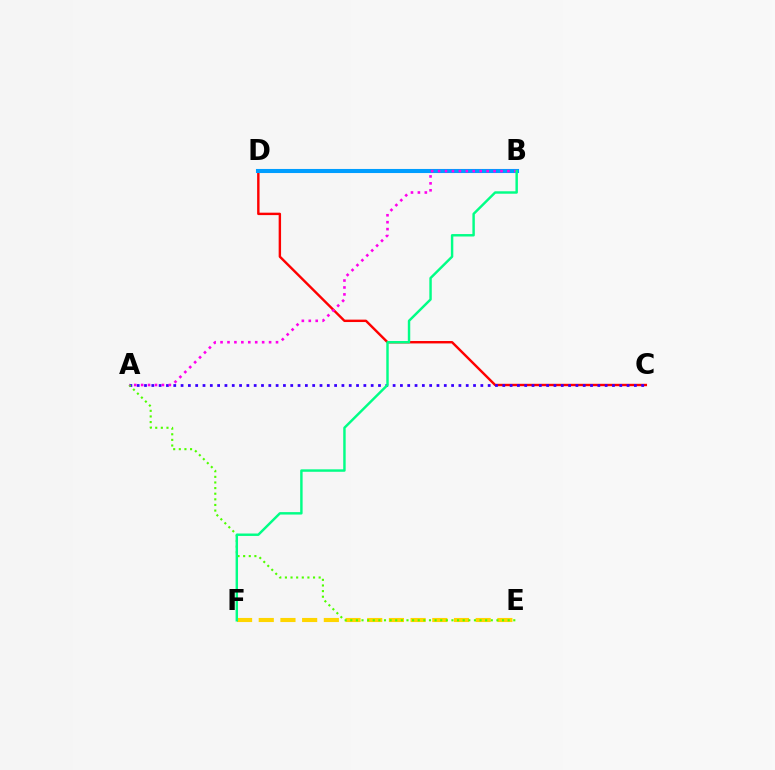{('C', 'D'): [{'color': '#ff0000', 'line_style': 'solid', 'thickness': 1.74}], ('E', 'F'): [{'color': '#ffd500', 'line_style': 'dashed', 'thickness': 2.95}], ('A', 'C'): [{'color': '#3700ff', 'line_style': 'dotted', 'thickness': 1.99}], ('B', 'D'): [{'color': '#009eff', 'line_style': 'solid', 'thickness': 2.93}], ('A', 'E'): [{'color': '#4fff00', 'line_style': 'dotted', 'thickness': 1.53}], ('A', 'B'): [{'color': '#ff00ed', 'line_style': 'dotted', 'thickness': 1.88}], ('B', 'F'): [{'color': '#00ff86', 'line_style': 'solid', 'thickness': 1.76}]}